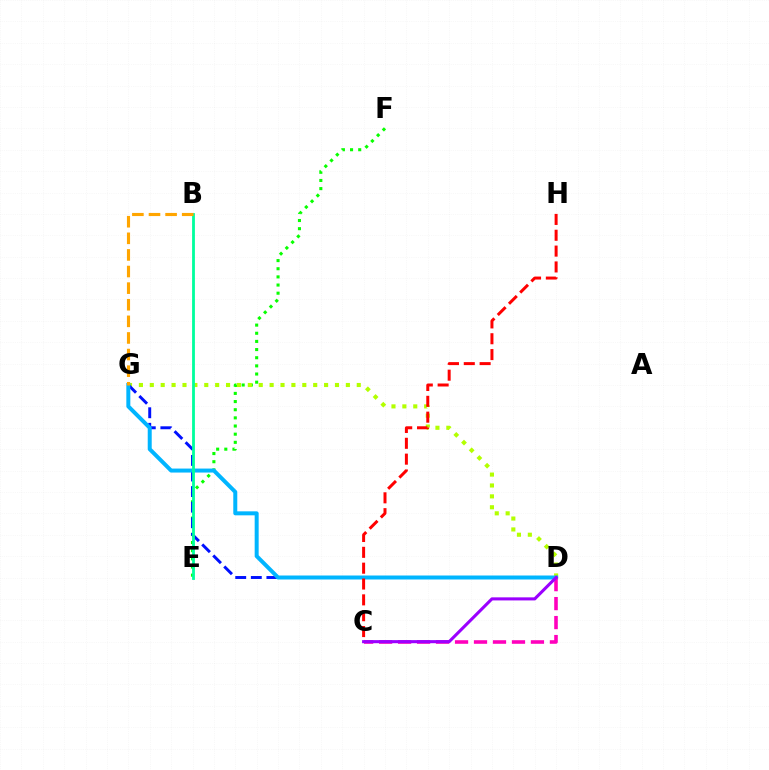{('E', 'F'): [{'color': '#08ff00', 'line_style': 'dotted', 'thickness': 2.22}], ('D', 'G'): [{'color': '#b3ff00', 'line_style': 'dotted', 'thickness': 2.96}, {'color': '#0010ff', 'line_style': 'dashed', 'thickness': 2.12}, {'color': '#00b5ff', 'line_style': 'solid', 'thickness': 2.87}], ('C', 'H'): [{'color': '#ff0000', 'line_style': 'dashed', 'thickness': 2.15}], ('B', 'E'): [{'color': '#00ff9d', 'line_style': 'solid', 'thickness': 2.02}], ('C', 'D'): [{'color': '#ff00bd', 'line_style': 'dashed', 'thickness': 2.58}, {'color': '#9b00ff', 'line_style': 'solid', 'thickness': 2.21}], ('B', 'G'): [{'color': '#ffa500', 'line_style': 'dashed', 'thickness': 2.26}]}